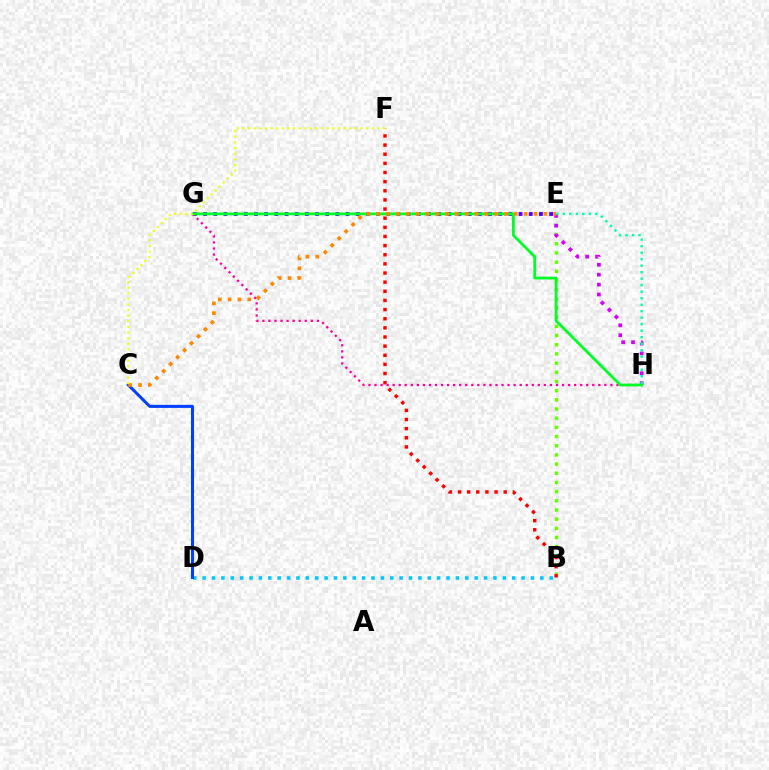{('B', 'E'): [{'color': '#66ff00', 'line_style': 'dotted', 'thickness': 2.49}], ('E', 'G'): [{'color': '#4f00ff', 'line_style': 'dotted', 'thickness': 2.76}], ('G', 'H'): [{'color': '#ff00a0', 'line_style': 'dotted', 'thickness': 1.64}, {'color': '#00ff27', 'line_style': 'solid', 'thickness': 2.03}], ('B', 'D'): [{'color': '#00c7ff', 'line_style': 'dotted', 'thickness': 2.55}], ('C', 'D'): [{'color': '#003fff', 'line_style': 'solid', 'thickness': 2.18}], ('E', 'H'): [{'color': '#d600ff', 'line_style': 'dotted', 'thickness': 2.69}, {'color': '#00ffaf', 'line_style': 'dotted', 'thickness': 1.77}], ('B', 'F'): [{'color': '#ff0000', 'line_style': 'dotted', 'thickness': 2.48}], ('C', 'E'): [{'color': '#ff8800', 'line_style': 'dotted', 'thickness': 2.67}], ('C', 'F'): [{'color': '#eeff00', 'line_style': 'dotted', 'thickness': 1.53}]}